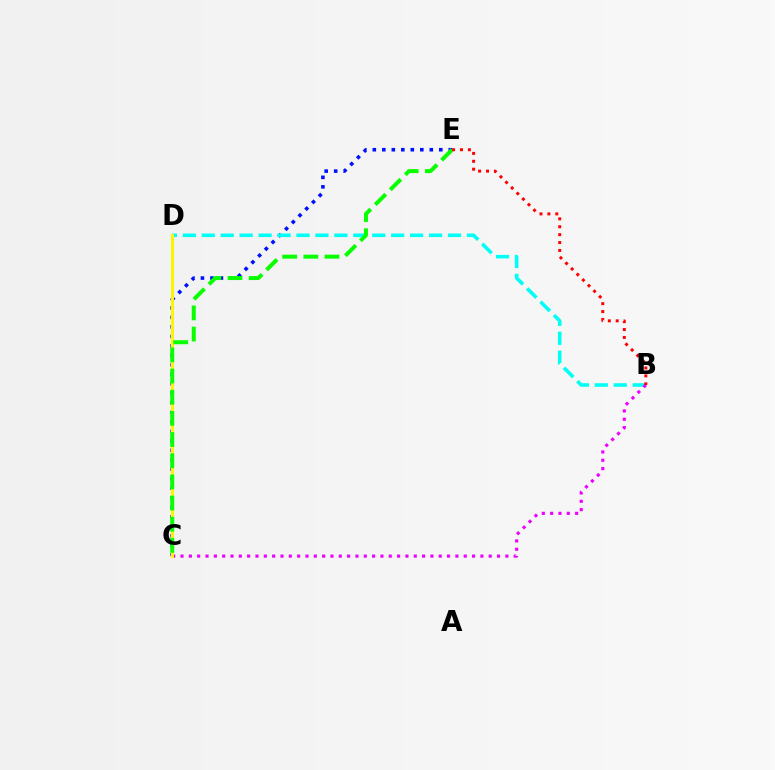{('C', 'E'): [{'color': '#0010ff', 'line_style': 'dotted', 'thickness': 2.58}, {'color': '#08ff00', 'line_style': 'dashed', 'thickness': 2.88}], ('B', 'D'): [{'color': '#00fff6', 'line_style': 'dashed', 'thickness': 2.57}], ('B', 'C'): [{'color': '#ee00ff', 'line_style': 'dotted', 'thickness': 2.26}], ('C', 'D'): [{'color': '#fcf500', 'line_style': 'solid', 'thickness': 2.16}], ('B', 'E'): [{'color': '#ff0000', 'line_style': 'dotted', 'thickness': 2.15}]}